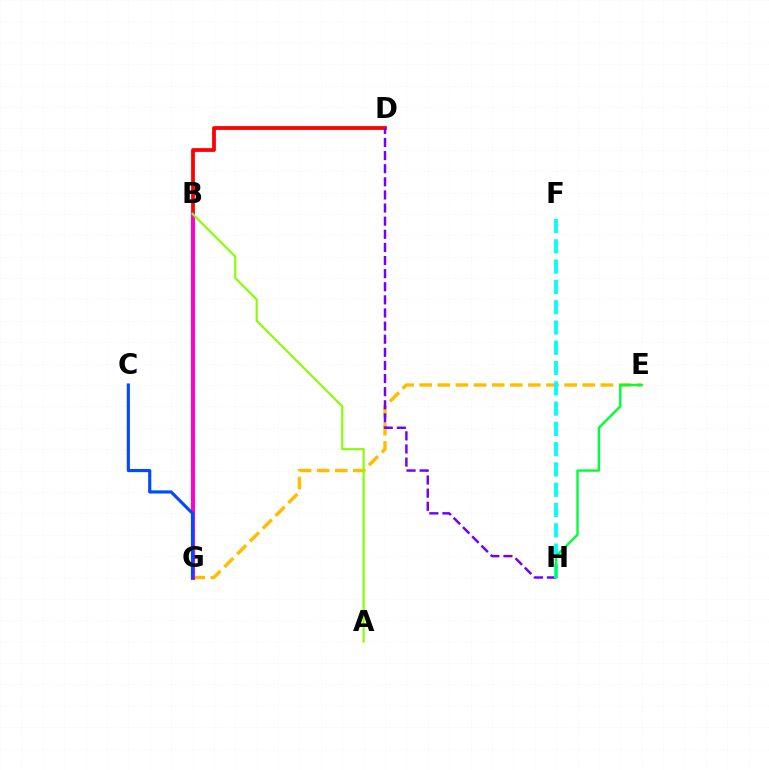{('E', 'G'): [{'color': '#ffbd00', 'line_style': 'dashed', 'thickness': 2.46}], ('B', 'D'): [{'color': '#ff0000', 'line_style': 'solid', 'thickness': 2.72}], ('D', 'H'): [{'color': '#7200ff', 'line_style': 'dashed', 'thickness': 1.78}], ('B', 'G'): [{'color': '#ff00cf', 'line_style': 'solid', 'thickness': 2.92}], ('F', 'H'): [{'color': '#00fff6', 'line_style': 'dashed', 'thickness': 2.76}], ('A', 'B'): [{'color': '#84ff00', 'line_style': 'solid', 'thickness': 1.53}], ('E', 'H'): [{'color': '#00ff39', 'line_style': 'solid', 'thickness': 1.72}], ('C', 'G'): [{'color': '#004bff', 'line_style': 'solid', 'thickness': 2.28}]}